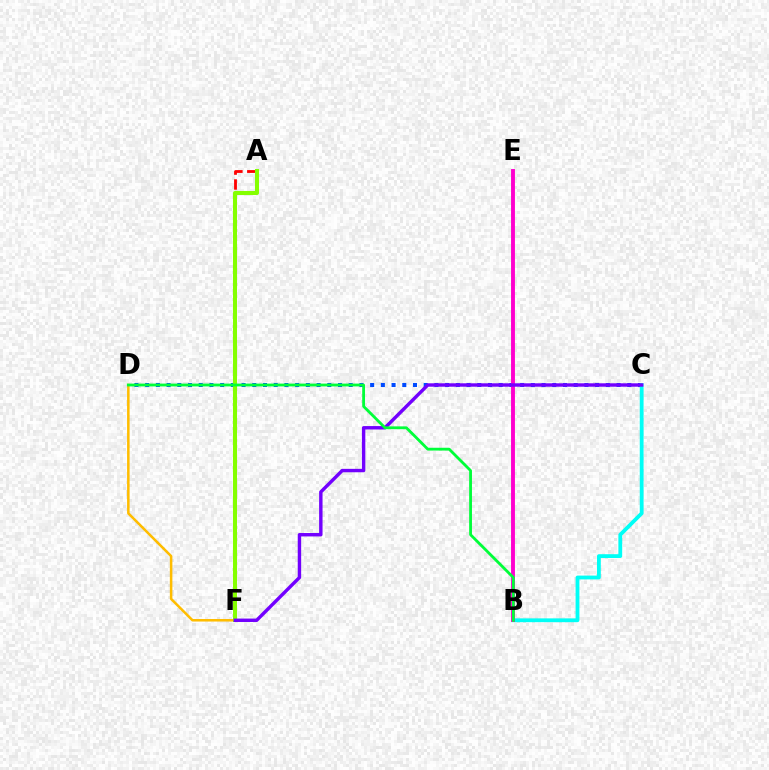{('C', 'D'): [{'color': '#004bff', 'line_style': 'dotted', 'thickness': 2.91}], ('B', 'C'): [{'color': '#00fff6', 'line_style': 'solid', 'thickness': 2.74}], ('D', 'F'): [{'color': '#ffbd00', 'line_style': 'solid', 'thickness': 1.82}], ('B', 'E'): [{'color': '#ff00cf', 'line_style': 'solid', 'thickness': 2.8}], ('A', 'F'): [{'color': '#ff0000', 'line_style': 'dashed', 'thickness': 2.02}, {'color': '#84ff00', 'line_style': 'solid', 'thickness': 2.92}], ('C', 'F'): [{'color': '#7200ff', 'line_style': 'solid', 'thickness': 2.46}], ('B', 'D'): [{'color': '#00ff39', 'line_style': 'solid', 'thickness': 2.02}]}